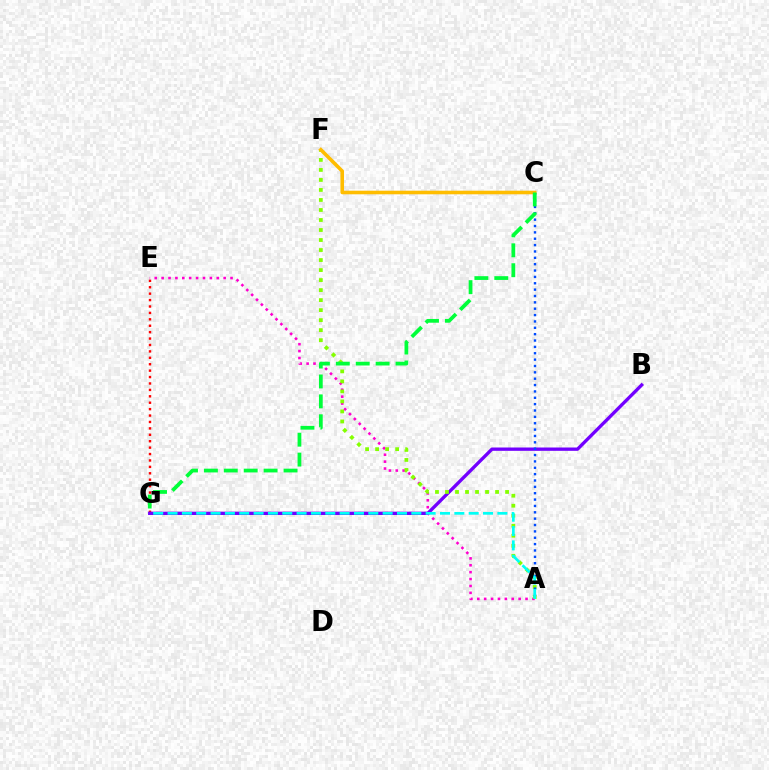{('E', 'G'): [{'color': '#ff0000', 'line_style': 'dotted', 'thickness': 1.74}], ('A', 'E'): [{'color': '#ff00cf', 'line_style': 'dotted', 'thickness': 1.87}], ('B', 'G'): [{'color': '#7200ff', 'line_style': 'solid', 'thickness': 2.4}], ('A', 'F'): [{'color': '#84ff00', 'line_style': 'dotted', 'thickness': 2.72}], ('C', 'F'): [{'color': '#ffbd00', 'line_style': 'solid', 'thickness': 2.59}], ('A', 'C'): [{'color': '#004bff', 'line_style': 'dotted', 'thickness': 1.73}], ('A', 'G'): [{'color': '#00fff6', 'line_style': 'dashed', 'thickness': 1.95}], ('C', 'G'): [{'color': '#00ff39', 'line_style': 'dashed', 'thickness': 2.7}]}